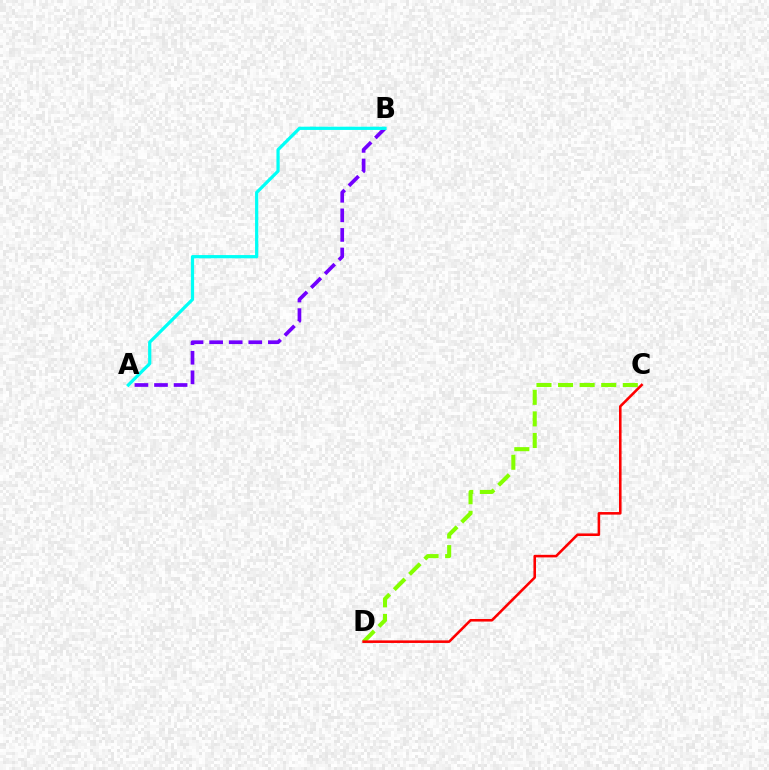{('A', 'B'): [{'color': '#7200ff', 'line_style': 'dashed', 'thickness': 2.66}, {'color': '#00fff6', 'line_style': 'solid', 'thickness': 2.32}], ('C', 'D'): [{'color': '#84ff00', 'line_style': 'dashed', 'thickness': 2.93}, {'color': '#ff0000', 'line_style': 'solid', 'thickness': 1.85}]}